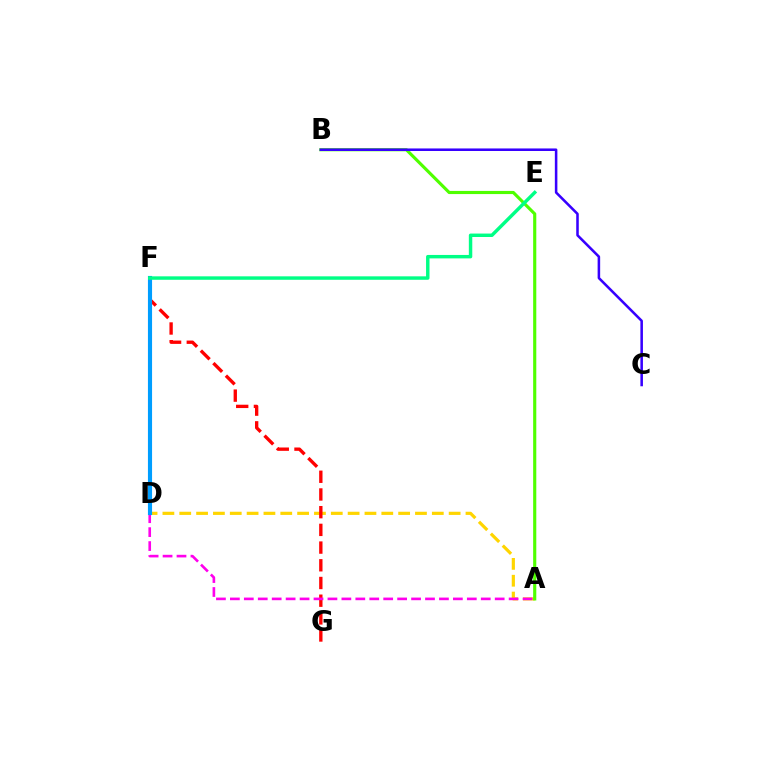{('A', 'D'): [{'color': '#ffd500', 'line_style': 'dashed', 'thickness': 2.29}, {'color': '#ff00ed', 'line_style': 'dashed', 'thickness': 1.89}], ('F', 'G'): [{'color': '#ff0000', 'line_style': 'dashed', 'thickness': 2.41}], ('A', 'B'): [{'color': '#4fff00', 'line_style': 'solid', 'thickness': 2.26}], ('D', 'F'): [{'color': '#009eff', 'line_style': 'solid', 'thickness': 2.97}], ('E', 'F'): [{'color': '#00ff86', 'line_style': 'solid', 'thickness': 2.48}], ('B', 'C'): [{'color': '#3700ff', 'line_style': 'solid', 'thickness': 1.83}]}